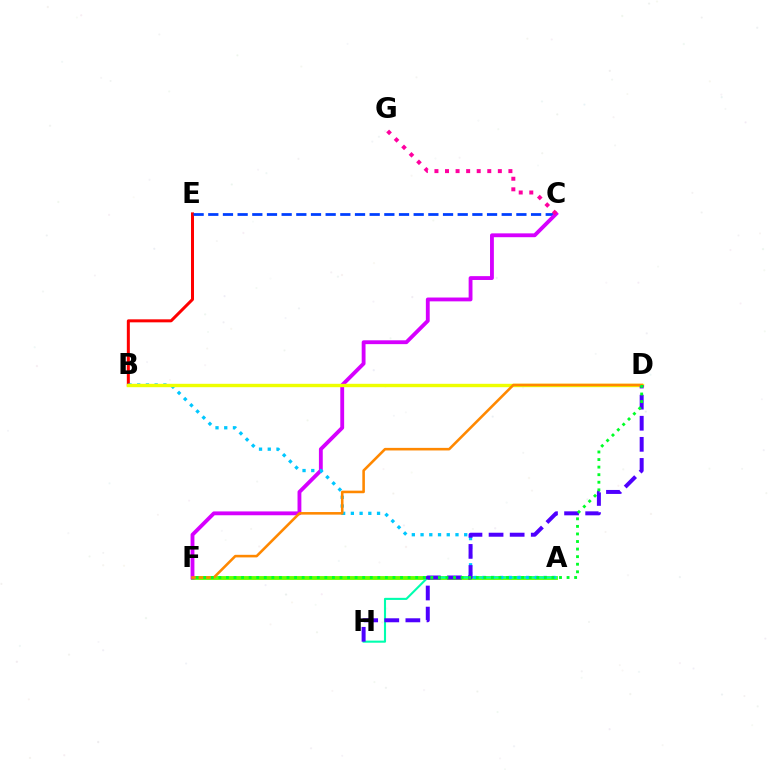{('A', 'F'): [{'color': '#66ff00', 'line_style': 'solid', 'thickness': 2.78}], ('A', 'H'): [{'color': '#00ffaf', 'line_style': 'solid', 'thickness': 1.51}], ('B', 'E'): [{'color': '#ff0000', 'line_style': 'solid', 'thickness': 2.16}], ('C', 'E'): [{'color': '#003fff', 'line_style': 'dashed', 'thickness': 1.99}], ('C', 'F'): [{'color': '#d600ff', 'line_style': 'solid', 'thickness': 2.76}], ('C', 'G'): [{'color': '#ff00a0', 'line_style': 'dotted', 'thickness': 2.87}], ('A', 'B'): [{'color': '#00c7ff', 'line_style': 'dotted', 'thickness': 2.37}], ('B', 'D'): [{'color': '#eeff00', 'line_style': 'solid', 'thickness': 2.44}], ('D', 'H'): [{'color': '#4f00ff', 'line_style': 'dashed', 'thickness': 2.87}], ('D', 'F'): [{'color': '#ff8800', 'line_style': 'solid', 'thickness': 1.86}, {'color': '#00ff27', 'line_style': 'dotted', 'thickness': 2.06}]}